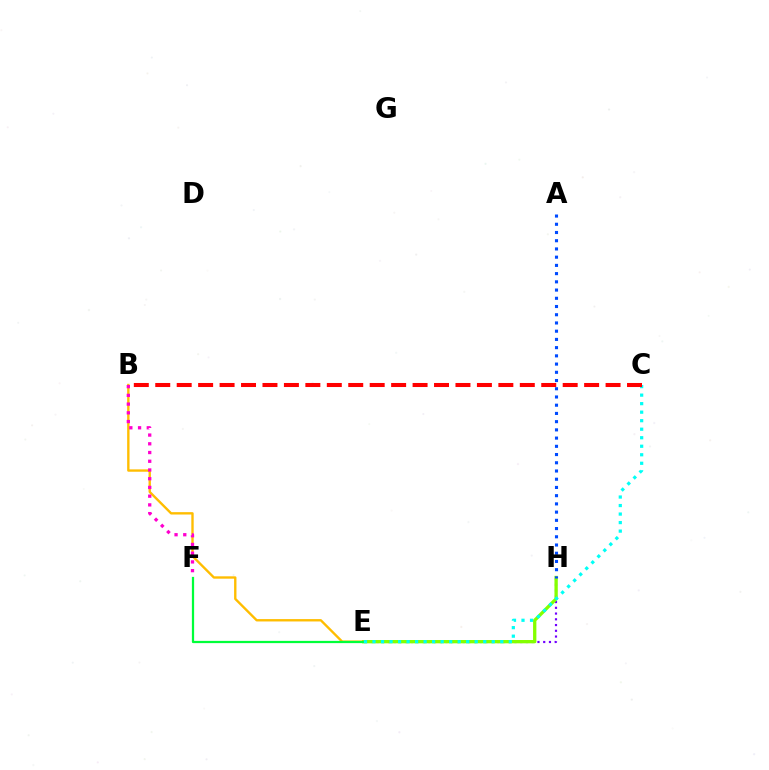{('E', 'H'): [{'color': '#7200ff', 'line_style': 'dotted', 'thickness': 1.56}, {'color': '#84ff00', 'line_style': 'solid', 'thickness': 2.38}], ('A', 'H'): [{'color': '#004bff', 'line_style': 'dotted', 'thickness': 2.23}], ('B', 'E'): [{'color': '#ffbd00', 'line_style': 'solid', 'thickness': 1.71}], ('E', 'F'): [{'color': '#00ff39', 'line_style': 'solid', 'thickness': 1.61}], ('B', 'F'): [{'color': '#ff00cf', 'line_style': 'dotted', 'thickness': 2.37}], ('C', 'E'): [{'color': '#00fff6', 'line_style': 'dotted', 'thickness': 2.31}], ('B', 'C'): [{'color': '#ff0000', 'line_style': 'dashed', 'thickness': 2.91}]}